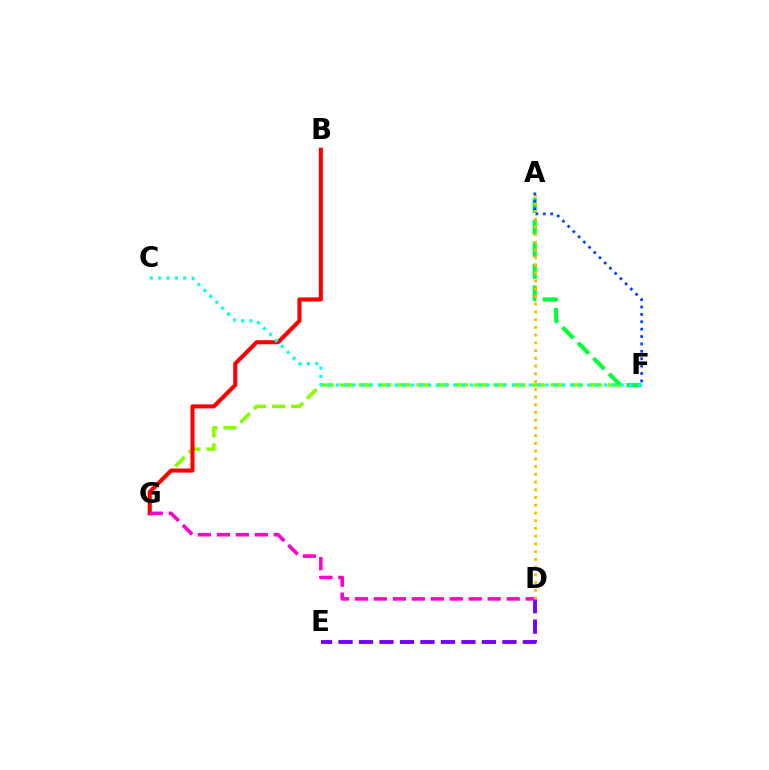{('F', 'G'): [{'color': '#84ff00', 'line_style': 'dashed', 'thickness': 2.6}], ('A', 'F'): [{'color': '#00ff39', 'line_style': 'dashed', 'thickness': 2.98}, {'color': '#004bff', 'line_style': 'dotted', 'thickness': 2.01}], ('D', 'E'): [{'color': '#7200ff', 'line_style': 'dashed', 'thickness': 2.78}], ('B', 'G'): [{'color': '#ff0000', 'line_style': 'solid', 'thickness': 2.93}], ('C', 'F'): [{'color': '#00fff6', 'line_style': 'dotted', 'thickness': 2.28}], ('D', 'G'): [{'color': '#ff00cf', 'line_style': 'dashed', 'thickness': 2.58}], ('A', 'D'): [{'color': '#ffbd00', 'line_style': 'dotted', 'thickness': 2.1}]}